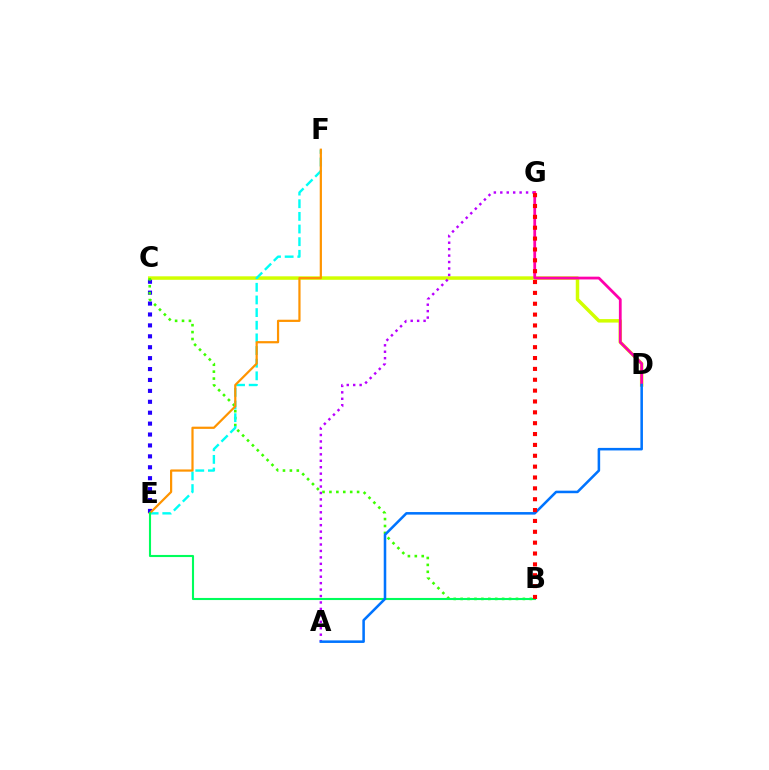{('C', 'D'): [{'color': '#d1ff00', 'line_style': 'solid', 'thickness': 2.51}], ('C', 'E'): [{'color': '#2500ff', 'line_style': 'dotted', 'thickness': 2.97}], ('B', 'C'): [{'color': '#3dff00', 'line_style': 'dotted', 'thickness': 1.88}], ('E', 'F'): [{'color': '#00fff6', 'line_style': 'dashed', 'thickness': 1.72}, {'color': '#ff9400', 'line_style': 'solid', 'thickness': 1.59}], ('A', 'G'): [{'color': '#b900ff', 'line_style': 'dotted', 'thickness': 1.75}], ('B', 'E'): [{'color': '#00ff5c', 'line_style': 'solid', 'thickness': 1.51}], ('D', 'G'): [{'color': '#ff00ac', 'line_style': 'solid', 'thickness': 2.0}], ('A', 'D'): [{'color': '#0074ff', 'line_style': 'solid', 'thickness': 1.83}], ('B', 'G'): [{'color': '#ff0000', 'line_style': 'dotted', 'thickness': 2.95}]}